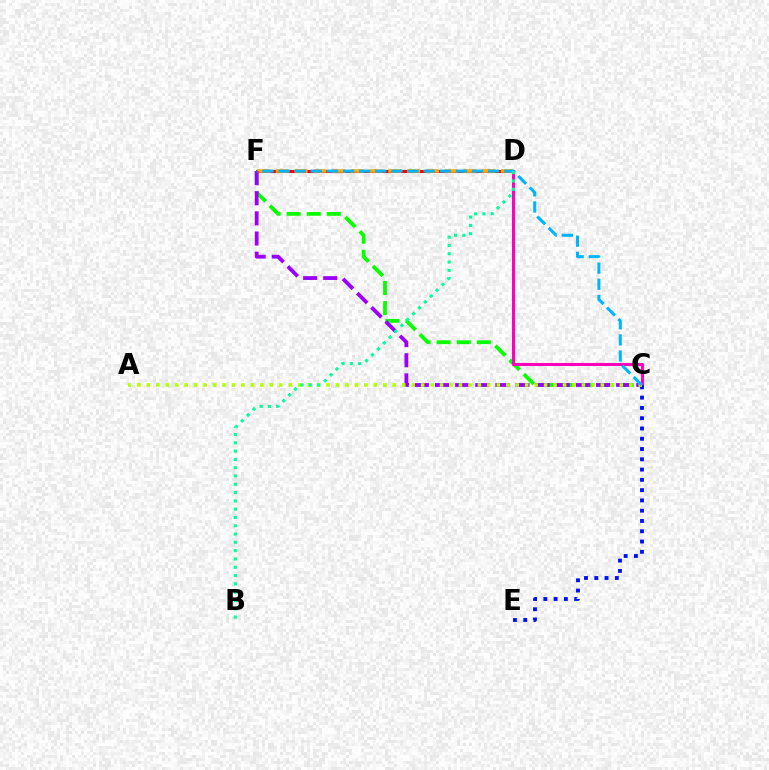{('C', 'F'): [{'color': '#08ff00', 'line_style': 'dashed', 'thickness': 2.73}, {'color': '#9b00ff', 'line_style': 'dashed', 'thickness': 2.73}, {'color': '#00b5ff', 'line_style': 'dashed', 'thickness': 2.19}], ('C', 'D'): [{'color': '#ff00bd', 'line_style': 'solid', 'thickness': 2.19}], ('D', 'F'): [{'color': '#ff0000', 'line_style': 'solid', 'thickness': 2.22}, {'color': '#ffa500', 'line_style': 'dashed', 'thickness': 2.55}], ('C', 'E'): [{'color': '#0010ff', 'line_style': 'dotted', 'thickness': 2.79}], ('A', 'C'): [{'color': '#b3ff00', 'line_style': 'dotted', 'thickness': 2.57}], ('B', 'D'): [{'color': '#00ff9d', 'line_style': 'dotted', 'thickness': 2.25}]}